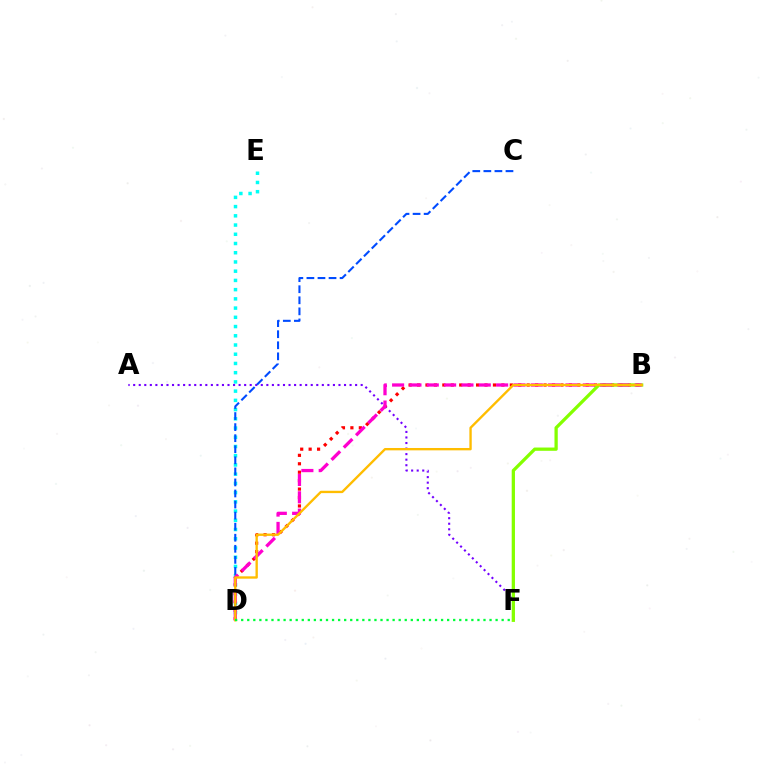{('D', 'E'): [{'color': '#00fff6', 'line_style': 'dotted', 'thickness': 2.51}], ('A', 'F'): [{'color': '#7200ff', 'line_style': 'dotted', 'thickness': 1.51}], ('C', 'D'): [{'color': '#004bff', 'line_style': 'dashed', 'thickness': 1.5}], ('B', 'D'): [{'color': '#ff0000', 'line_style': 'dotted', 'thickness': 2.29}, {'color': '#ff00cf', 'line_style': 'dashed', 'thickness': 2.36}, {'color': '#ffbd00', 'line_style': 'solid', 'thickness': 1.7}], ('B', 'F'): [{'color': '#84ff00', 'line_style': 'solid', 'thickness': 2.35}], ('D', 'F'): [{'color': '#00ff39', 'line_style': 'dotted', 'thickness': 1.65}]}